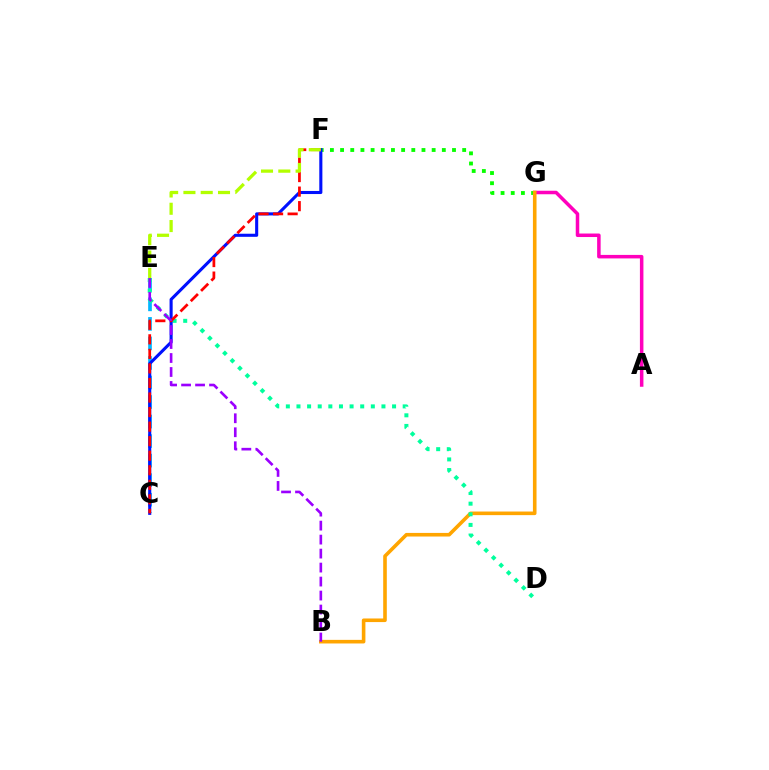{('F', 'G'): [{'color': '#08ff00', 'line_style': 'dotted', 'thickness': 2.76}], ('A', 'G'): [{'color': '#ff00bd', 'line_style': 'solid', 'thickness': 2.53}], ('C', 'E'): [{'color': '#00b5ff', 'line_style': 'dashed', 'thickness': 2.65}], ('B', 'G'): [{'color': '#ffa500', 'line_style': 'solid', 'thickness': 2.59}], ('D', 'E'): [{'color': '#00ff9d', 'line_style': 'dotted', 'thickness': 2.89}], ('C', 'F'): [{'color': '#0010ff', 'line_style': 'solid', 'thickness': 2.22}, {'color': '#ff0000', 'line_style': 'dashed', 'thickness': 1.98}], ('E', 'F'): [{'color': '#b3ff00', 'line_style': 'dashed', 'thickness': 2.35}], ('B', 'E'): [{'color': '#9b00ff', 'line_style': 'dashed', 'thickness': 1.9}]}